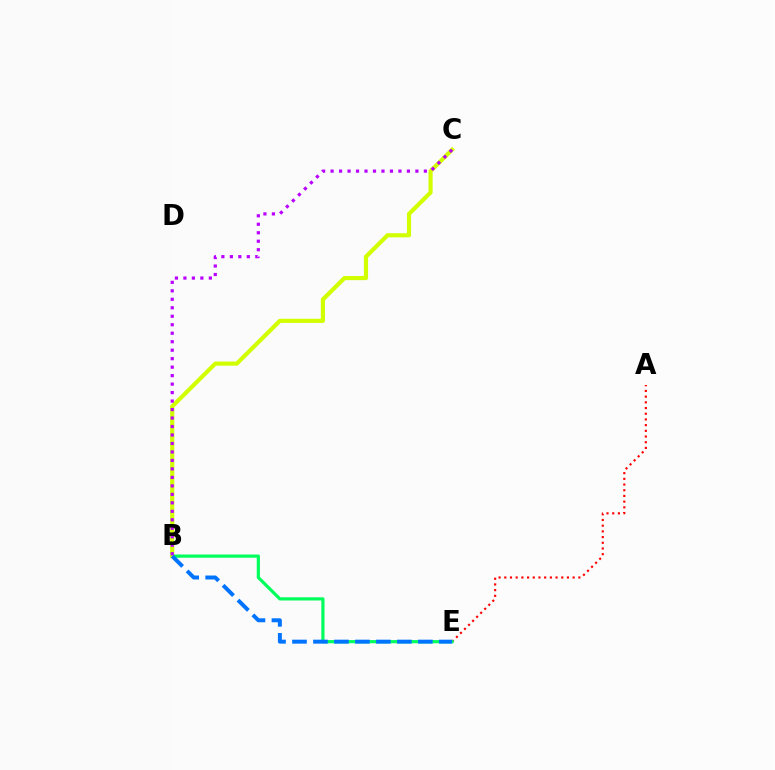{('A', 'E'): [{'color': '#ff0000', 'line_style': 'dotted', 'thickness': 1.55}], ('B', 'E'): [{'color': '#00ff5c', 'line_style': 'solid', 'thickness': 2.3}, {'color': '#0074ff', 'line_style': 'dashed', 'thickness': 2.85}], ('B', 'C'): [{'color': '#d1ff00', 'line_style': 'solid', 'thickness': 2.99}, {'color': '#b900ff', 'line_style': 'dotted', 'thickness': 2.3}]}